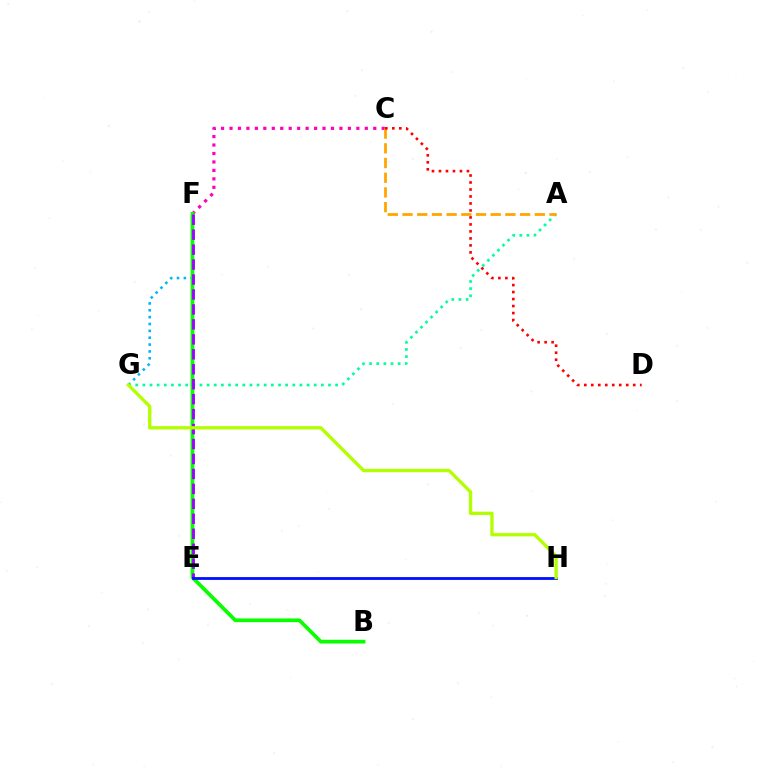{('F', 'G'): [{'color': '#00b5ff', 'line_style': 'dotted', 'thickness': 1.86}], ('C', 'F'): [{'color': '#ff00bd', 'line_style': 'dotted', 'thickness': 2.3}], ('A', 'G'): [{'color': '#00ff9d', 'line_style': 'dotted', 'thickness': 1.94}], ('B', 'F'): [{'color': '#08ff00', 'line_style': 'solid', 'thickness': 2.67}], ('A', 'C'): [{'color': '#ffa500', 'line_style': 'dashed', 'thickness': 2.0}], ('E', 'F'): [{'color': '#9b00ff', 'line_style': 'dashed', 'thickness': 2.03}], ('E', 'H'): [{'color': '#0010ff', 'line_style': 'solid', 'thickness': 2.02}], ('C', 'D'): [{'color': '#ff0000', 'line_style': 'dotted', 'thickness': 1.9}], ('G', 'H'): [{'color': '#b3ff00', 'line_style': 'solid', 'thickness': 2.39}]}